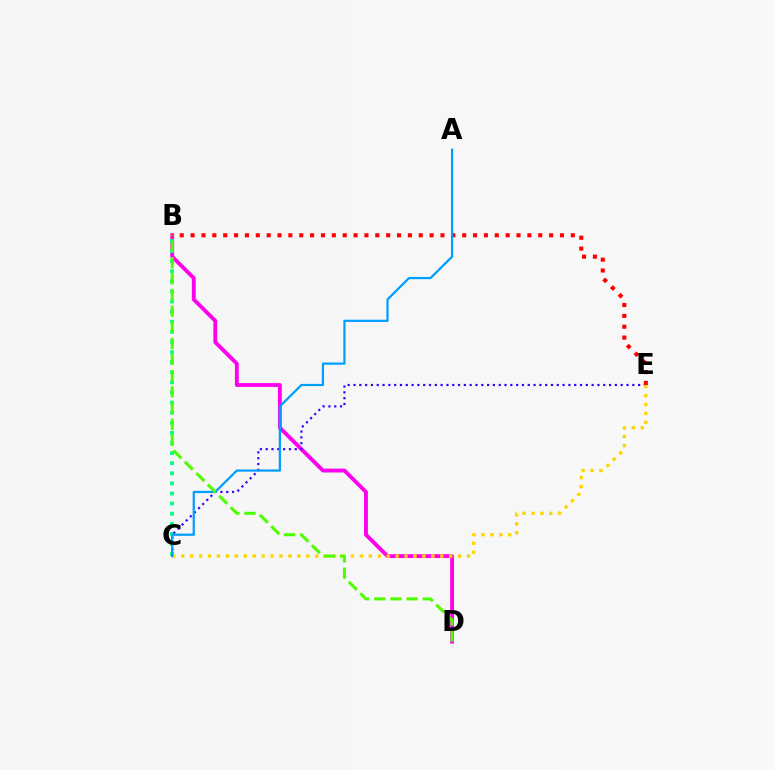{('B', 'D'): [{'color': '#ff00ed', 'line_style': 'solid', 'thickness': 2.77}, {'color': '#4fff00', 'line_style': 'dashed', 'thickness': 2.19}], ('B', 'C'): [{'color': '#00ff86', 'line_style': 'dotted', 'thickness': 2.74}], ('C', 'E'): [{'color': '#3700ff', 'line_style': 'dotted', 'thickness': 1.58}, {'color': '#ffd500', 'line_style': 'dotted', 'thickness': 2.43}], ('B', 'E'): [{'color': '#ff0000', 'line_style': 'dotted', 'thickness': 2.95}], ('A', 'C'): [{'color': '#009eff', 'line_style': 'solid', 'thickness': 1.6}]}